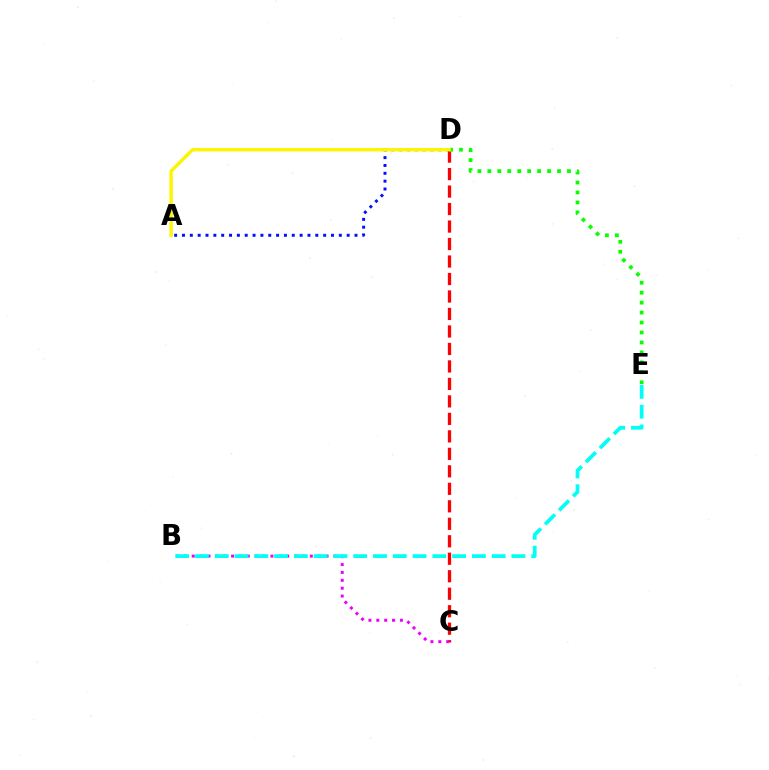{('C', 'D'): [{'color': '#ff0000', 'line_style': 'dashed', 'thickness': 2.38}], ('B', 'C'): [{'color': '#ee00ff', 'line_style': 'dotted', 'thickness': 2.14}], ('B', 'E'): [{'color': '#00fff6', 'line_style': 'dashed', 'thickness': 2.69}], ('A', 'D'): [{'color': '#0010ff', 'line_style': 'dotted', 'thickness': 2.13}, {'color': '#fcf500', 'line_style': 'solid', 'thickness': 2.44}], ('D', 'E'): [{'color': '#08ff00', 'line_style': 'dotted', 'thickness': 2.7}]}